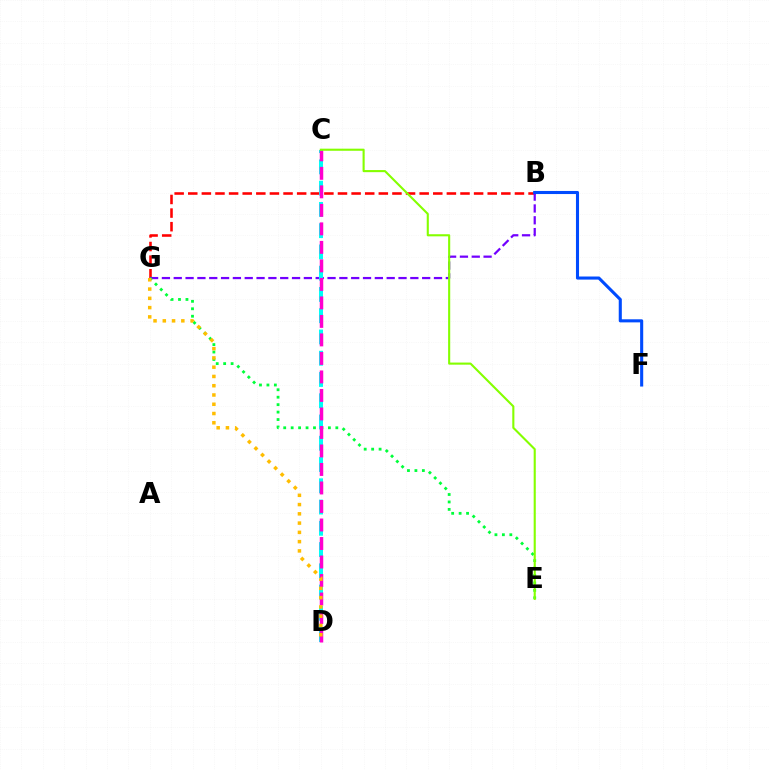{('B', 'G'): [{'color': '#ff0000', 'line_style': 'dashed', 'thickness': 1.85}, {'color': '#7200ff', 'line_style': 'dashed', 'thickness': 1.61}], ('E', 'G'): [{'color': '#00ff39', 'line_style': 'dotted', 'thickness': 2.02}], ('C', 'D'): [{'color': '#00fff6', 'line_style': 'dashed', 'thickness': 2.89}, {'color': '#ff00cf', 'line_style': 'dashed', 'thickness': 2.51}], ('B', 'F'): [{'color': '#004bff', 'line_style': 'solid', 'thickness': 2.22}], ('C', 'E'): [{'color': '#84ff00', 'line_style': 'solid', 'thickness': 1.52}], ('D', 'G'): [{'color': '#ffbd00', 'line_style': 'dotted', 'thickness': 2.52}]}